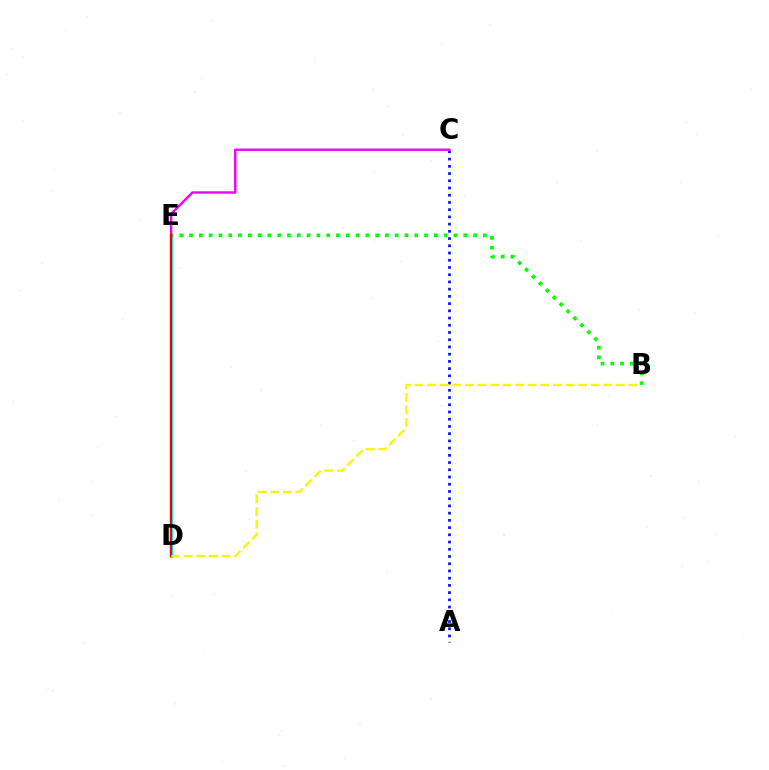{('D', 'E'): [{'color': '#00fff6', 'line_style': 'solid', 'thickness': 2.45}, {'color': '#ff0000', 'line_style': 'solid', 'thickness': 1.62}], ('B', 'E'): [{'color': '#08ff00', 'line_style': 'dotted', 'thickness': 2.66}], ('A', 'C'): [{'color': '#0010ff', 'line_style': 'dotted', 'thickness': 1.96}], ('C', 'E'): [{'color': '#ee00ff', 'line_style': 'solid', 'thickness': 1.75}], ('B', 'D'): [{'color': '#fcf500', 'line_style': 'dashed', 'thickness': 1.71}]}